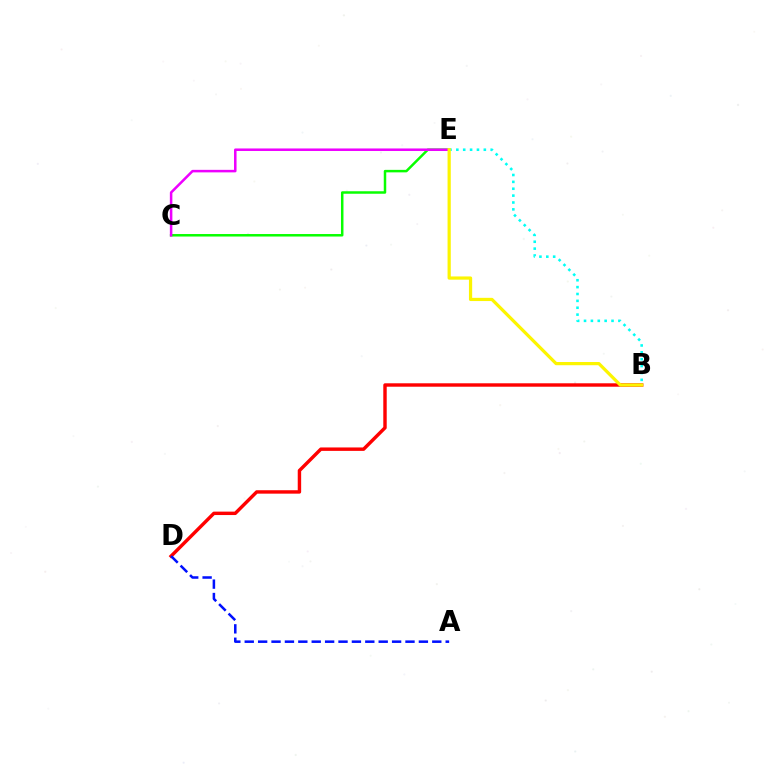{('B', 'D'): [{'color': '#ff0000', 'line_style': 'solid', 'thickness': 2.47}], ('C', 'E'): [{'color': '#08ff00', 'line_style': 'solid', 'thickness': 1.8}, {'color': '#ee00ff', 'line_style': 'solid', 'thickness': 1.82}], ('B', 'E'): [{'color': '#00fff6', 'line_style': 'dotted', 'thickness': 1.87}, {'color': '#fcf500', 'line_style': 'solid', 'thickness': 2.32}], ('A', 'D'): [{'color': '#0010ff', 'line_style': 'dashed', 'thickness': 1.82}]}